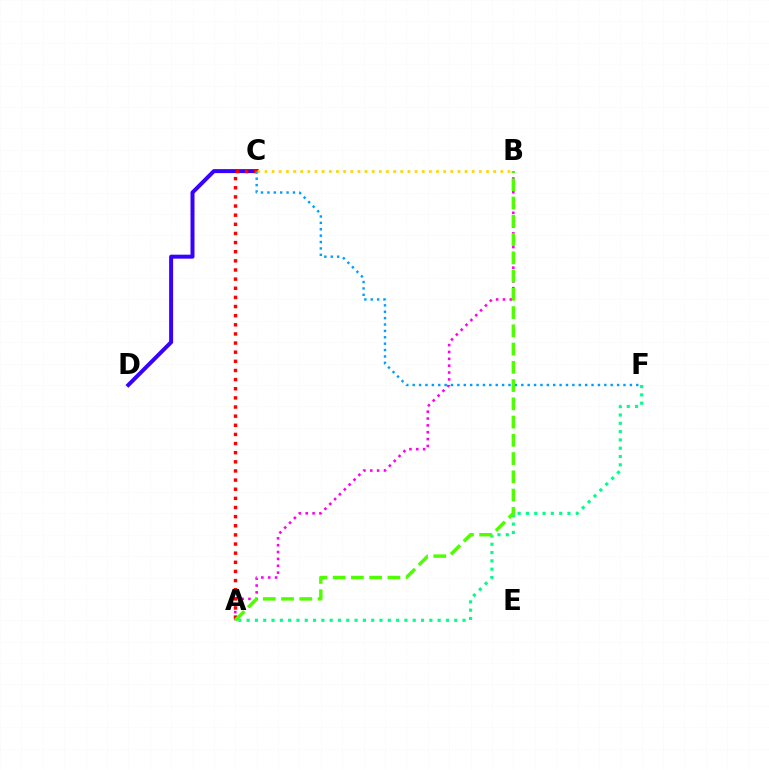{('A', 'F'): [{'color': '#00ff86', 'line_style': 'dotted', 'thickness': 2.26}], ('C', 'D'): [{'color': '#3700ff', 'line_style': 'solid', 'thickness': 2.87}], ('A', 'B'): [{'color': '#ff00ed', 'line_style': 'dotted', 'thickness': 1.86}, {'color': '#4fff00', 'line_style': 'dashed', 'thickness': 2.48}], ('A', 'C'): [{'color': '#ff0000', 'line_style': 'dotted', 'thickness': 2.48}], ('C', 'F'): [{'color': '#009eff', 'line_style': 'dotted', 'thickness': 1.74}], ('B', 'C'): [{'color': '#ffd500', 'line_style': 'dotted', 'thickness': 1.94}]}